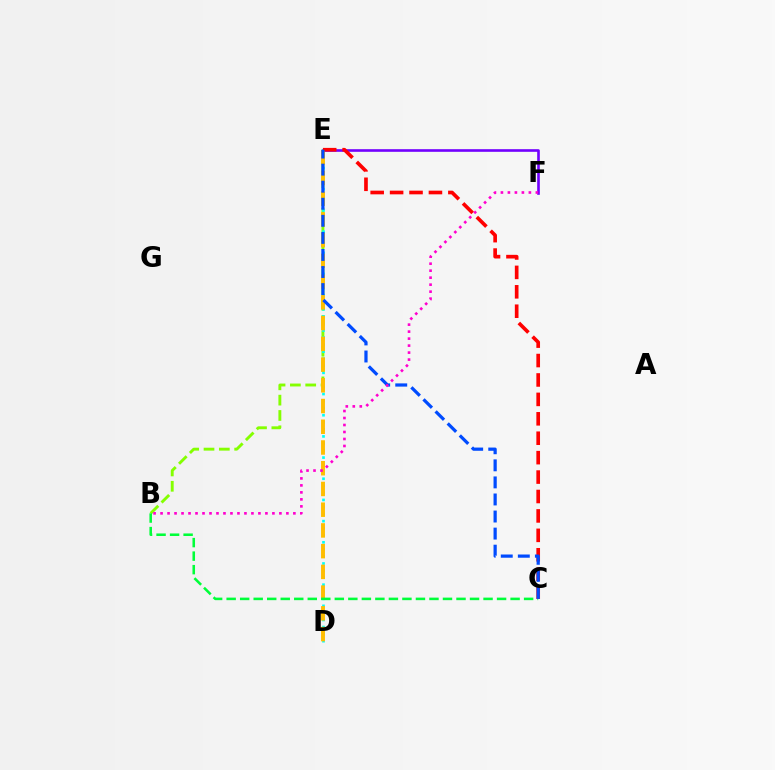{('E', 'F'): [{'color': '#7200ff', 'line_style': 'solid', 'thickness': 1.89}], ('B', 'E'): [{'color': '#84ff00', 'line_style': 'dashed', 'thickness': 2.08}], ('D', 'E'): [{'color': '#00fff6', 'line_style': 'dotted', 'thickness': 1.92}, {'color': '#ffbd00', 'line_style': 'dashed', 'thickness': 2.82}], ('B', 'C'): [{'color': '#00ff39', 'line_style': 'dashed', 'thickness': 1.84}], ('C', 'E'): [{'color': '#ff0000', 'line_style': 'dashed', 'thickness': 2.64}, {'color': '#004bff', 'line_style': 'dashed', 'thickness': 2.32}], ('B', 'F'): [{'color': '#ff00cf', 'line_style': 'dotted', 'thickness': 1.9}]}